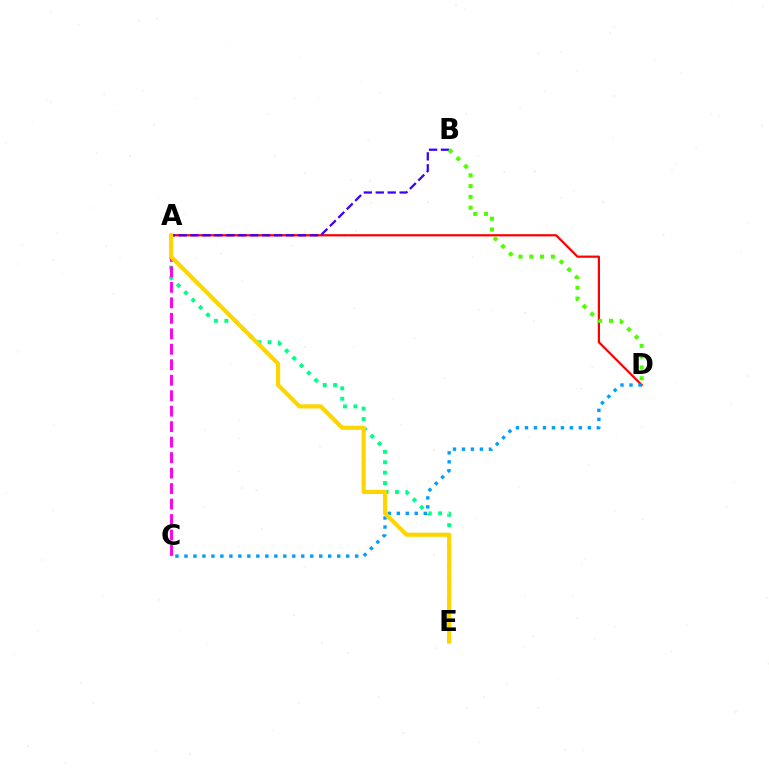{('A', 'E'): [{'color': '#00ff86', 'line_style': 'dotted', 'thickness': 2.83}, {'color': '#ffd500', 'line_style': 'solid', 'thickness': 2.99}], ('A', 'C'): [{'color': '#ff00ed', 'line_style': 'dashed', 'thickness': 2.1}], ('A', 'D'): [{'color': '#ff0000', 'line_style': 'solid', 'thickness': 1.6}], ('C', 'D'): [{'color': '#009eff', 'line_style': 'dotted', 'thickness': 2.44}], ('A', 'B'): [{'color': '#3700ff', 'line_style': 'dashed', 'thickness': 1.62}], ('B', 'D'): [{'color': '#4fff00', 'line_style': 'dotted', 'thickness': 2.93}]}